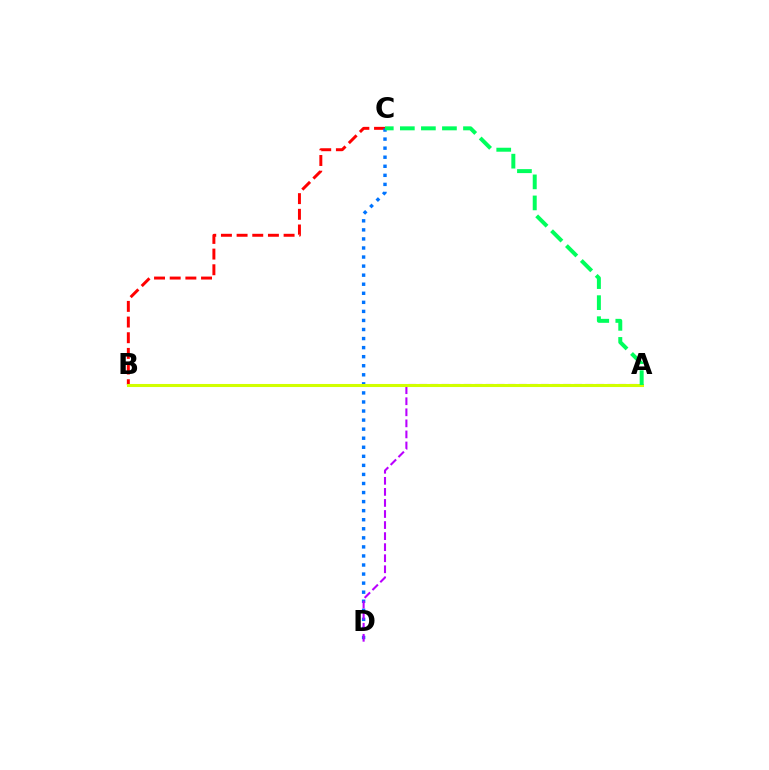{('B', 'C'): [{'color': '#ff0000', 'line_style': 'dashed', 'thickness': 2.13}], ('C', 'D'): [{'color': '#0074ff', 'line_style': 'dotted', 'thickness': 2.46}], ('A', 'D'): [{'color': '#b900ff', 'line_style': 'dashed', 'thickness': 1.5}], ('A', 'B'): [{'color': '#d1ff00', 'line_style': 'solid', 'thickness': 2.2}], ('A', 'C'): [{'color': '#00ff5c', 'line_style': 'dashed', 'thickness': 2.86}]}